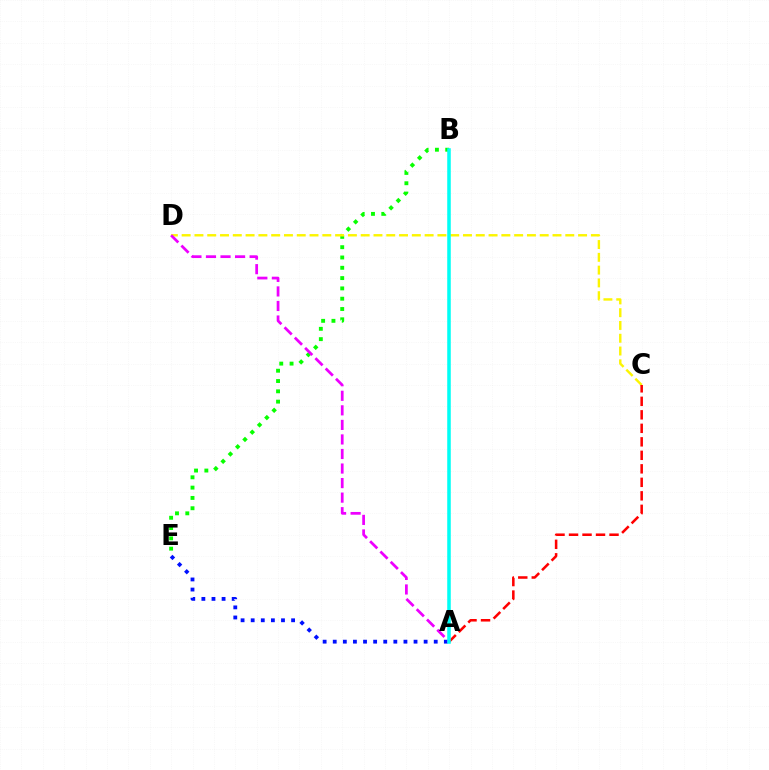{('B', 'E'): [{'color': '#08ff00', 'line_style': 'dotted', 'thickness': 2.8}], ('A', 'E'): [{'color': '#0010ff', 'line_style': 'dotted', 'thickness': 2.74}], ('C', 'D'): [{'color': '#fcf500', 'line_style': 'dashed', 'thickness': 1.74}], ('A', 'C'): [{'color': '#ff0000', 'line_style': 'dashed', 'thickness': 1.83}], ('A', 'D'): [{'color': '#ee00ff', 'line_style': 'dashed', 'thickness': 1.98}], ('A', 'B'): [{'color': '#00fff6', 'line_style': 'solid', 'thickness': 2.55}]}